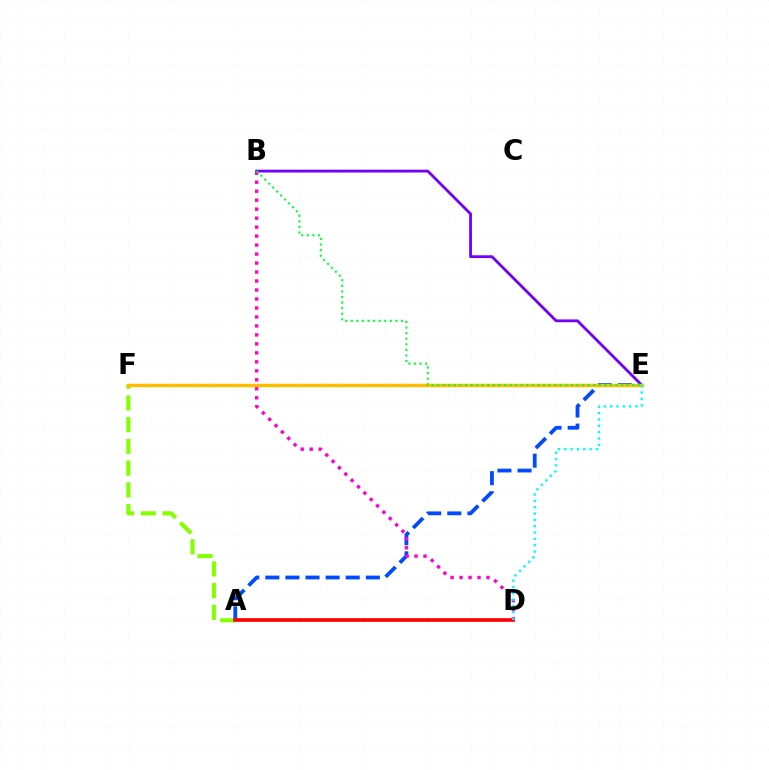{('B', 'E'): [{'color': '#7200ff', 'line_style': 'solid', 'thickness': 2.02}, {'color': '#00ff39', 'line_style': 'dotted', 'thickness': 1.51}], ('A', 'E'): [{'color': '#004bff', 'line_style': 'dashed', 'thickness': 2.73}], ('A', 'F'): [{'color': '#84ff00', 'line_style': 'dashed', 'thickness': 2.95}], ('A', 'D'): [{'color': '#ff0000', 'line_style': 'solid', 'thickness': 2.64}], ('E', 'F'): [{'color': '#ffbd00', 'line_style': 'solid', 'thickness': 2.51}], ('B', 'D'): [{'color': '#ff00cf', 'line_style': 'dotted', 'thickness': 2.44}], ('D', 'E'): [{'color': '#00fff6', 'line_style': 'dotted', 'thickness': 1.72}]}